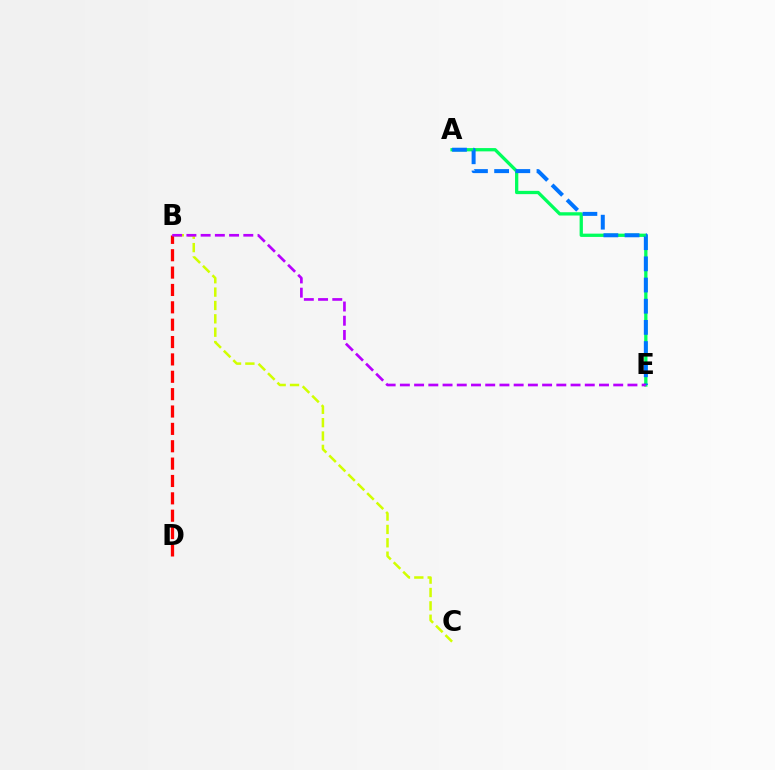{('B', 'C'): [{'color': '#d1ff00', 'line_style': 'dashed', 'thickness': 1.82}], ('A', 'E'): [{'color': '#00ff5c', 'line_style': 'solid', 'thickness': 2.37}, {'color': '#0074ff', 'line_style': 'dashed', 'thickness': 2.88}], ('B', 'D'): [{'color': '#ff0000', 'line_style': 'dashed', 'thickness': 2.36}], ('B', 'E'): [{'color': '#b900ff', 'line_style': 'dashed', 'thickness': 1.93}]}